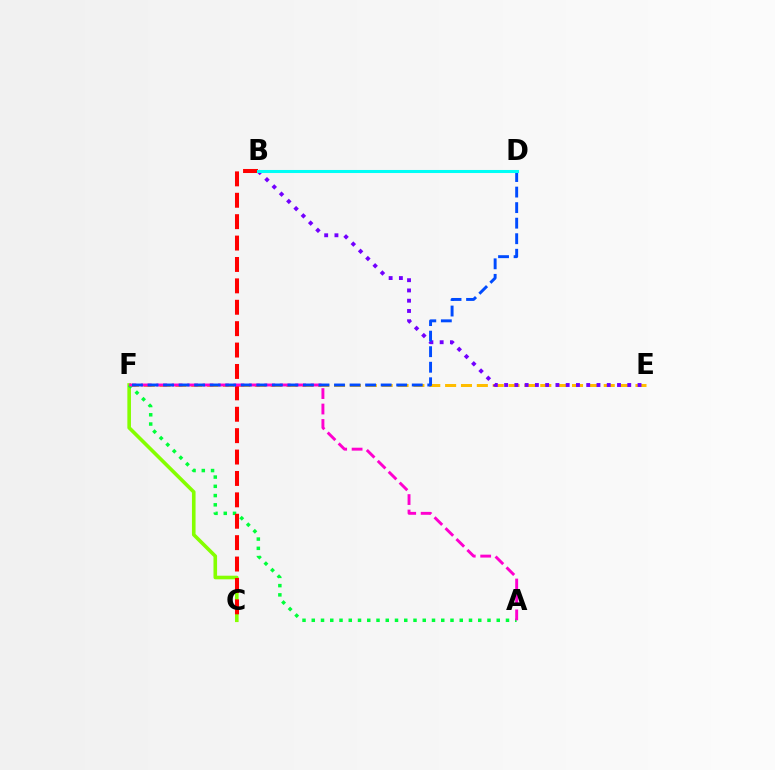{('C', 'F'): [{'color': '#84ff00', 'line_style': 'solid', 'thickness': 2.6}], ('E', 'F'): [{'color': '#ffbd00', 'line_style': 'dashed', 'thickness': 2.15}], ('B', 'E'): [{'color': '#7200ff', 'line_style': 'dotted', 'thickness': 2.79}], ('A', 'F'): [{'color': '#00ff39', 'line_style': 'dotted', 'thickness': 2.51}, {'color': '#ff00cf', 'line_style': 'dashed', 'thickness': 2.1}], ('B', 'C'): [{'color': '#ff0000', 'line_style': 'dashed', 'thickness': 2.91}], ('D', 'F'): [{'color': '#004bff', 'line_style': 'dashed', 'thickness': 2.11}], ('B', 'D'): [{'color': '#00fff6', 'line_style': 'solid', 'thickness': 2.2}]}